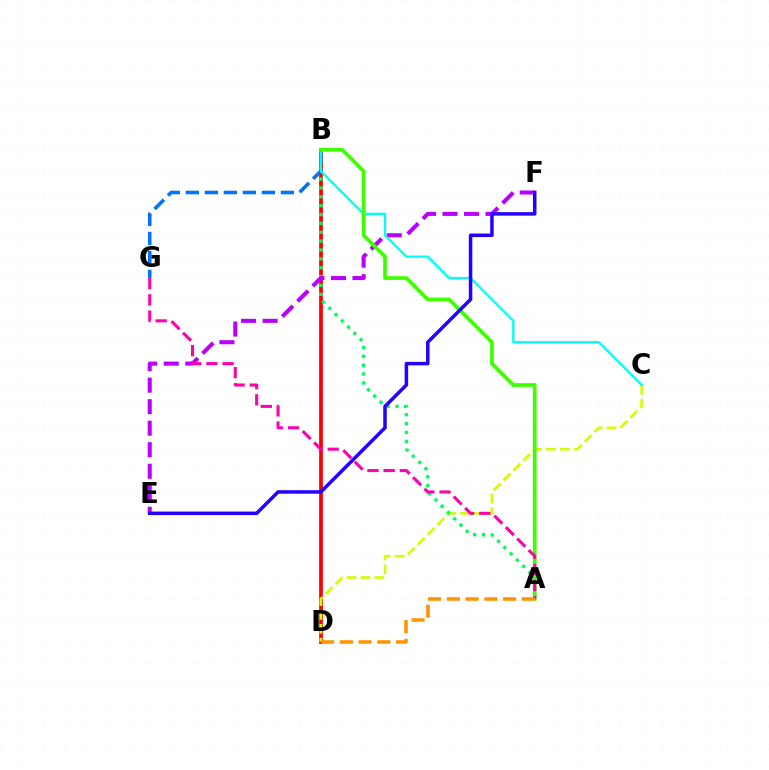{('B', 'D'): [{'color': '#ff0000', 'line_style': 'solid', 'thickness': 2.68}], ('C', 'D'): [{'color': '#d1ff00', 'line_style': 'dashed', 'thickness': 1.89}], ('A', 'B'): [{'color': '#00ff5c', 'line_style': 'dotted', 'thickness': 2.41}, {'color': '#3dff00', 'line_style': 'solid', 'thickness': 2.67}], ('E', 'F'): [{'color': '#b900ff', 'line_style': 'dashed', 'thickness': 2.92}, {'color': '#2500ff', 'line_style': 'solid', 'thickness': 2.52}], ('B', 'G'): [{'color': '#0074ff', 'line_style': 'dashed', 'thickness': 2.58}], ('B', 'C'): [{'color': '#00fff6', 'line_style': 'solid', 'thickness': 1.69}], ('A', 'G'): [{'color': '#ff00ac', 'line_style': 'dashed', 'thickness': 2.2}], ('A', 'D'): [{'color': '#ff9400', 'line_style': 'dashed', 'thickness': 2.55}]}